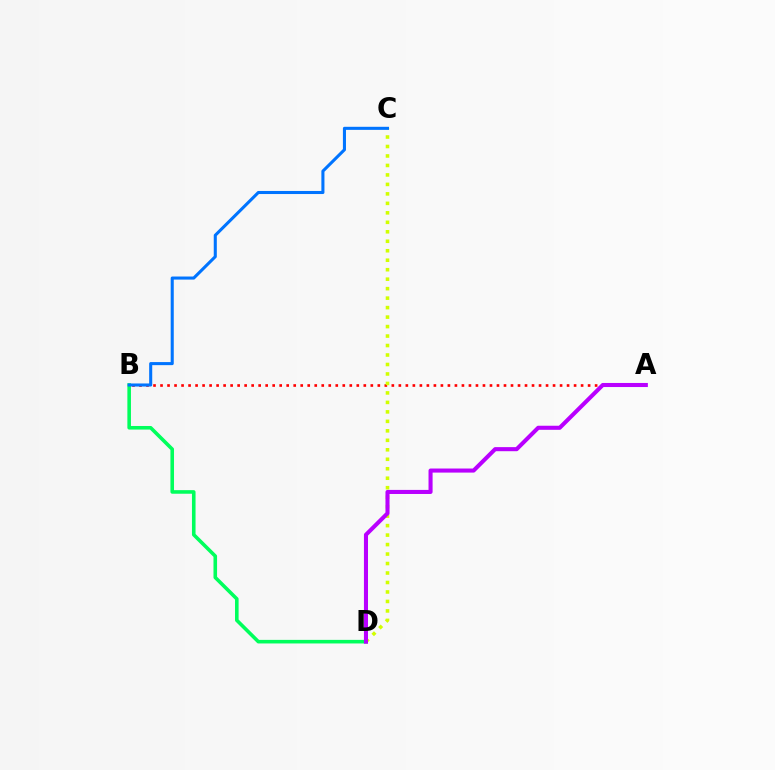{('B', 'D'): [{'color': '#00ff5c', 'line_style': 'solid', 'thickness': 2.58}], ('A', 'B'): [{'color': '#ff0000', 'line_style': 'dotted', 'thickness': 1.9}], ('C', 'D'): [{'color': '#d1ff00', 'line_style': 'dotted', 'thickness': 2.58}], ('B', 'C'): [{'color': '#0074ff', 'line_style': 'solid', 'thickness': 2.21}], ('A', 'D'): [{'color': '#b900ff', 'line_style': 'solid', 'thickness': 2.93}]}